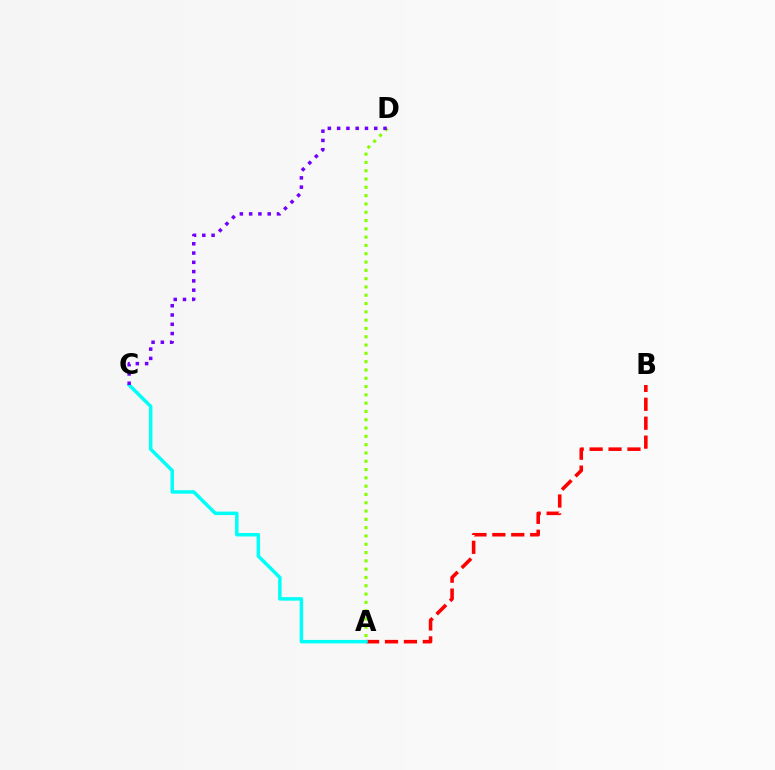{('A', 'B'): [{'color': '#ff0000', 'line_style': 'dashed', 'thickness': 2.57}], ('A', 'C'): [{'color': '#00fff6', 'line_style': 'solid', 'thickness': 2.51}], ('A', 'D'): [{'color': '#84ff00', 'line_style': 'dotted', 'thickness': 2.26}], ('C', 'D'): [{'color': '#7200ff', 'line_style': 'dotted', 'thickness': 2.52}]}